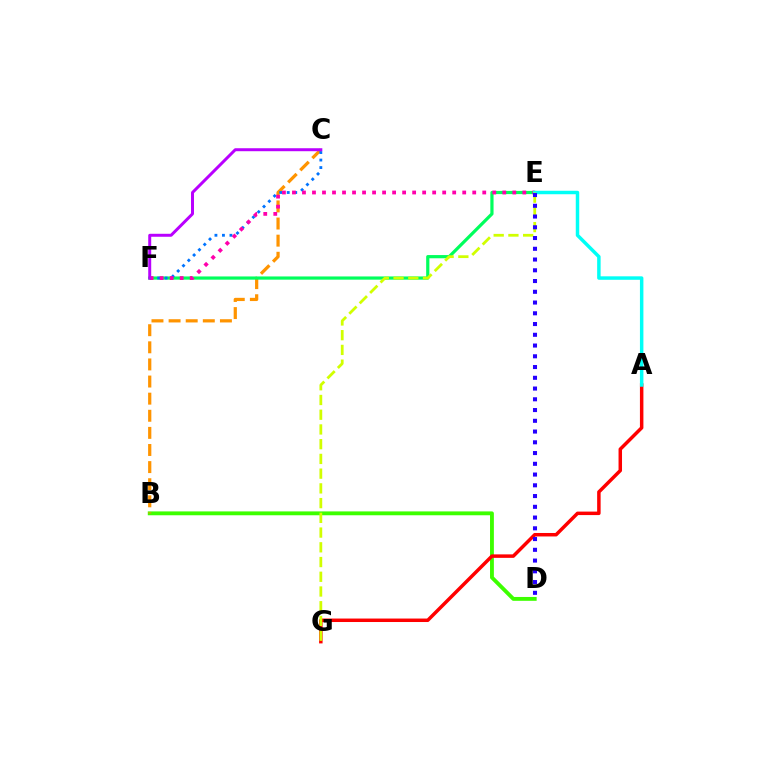{('B', 'D'): [{'color': '#3dff00', 'line_style': 'solid', 'thickness': 2.77}], ('A', 'G'): [{'color': '#ff0000', 'line_style': 'solid', 'thickness': 2.51}], ('B', 'C'): [{'color': '#ff9400', 'line_style': 'dashed', 'thickness': 2.32}], ('E', 'F'): [{'color': '#00ff5c', 'line_style': 'solid', 'thickness': 2.31}, {'color': '#ff00ac', 'line_style': 'dotted', 'thickness': 2.72}], ('C', 'F'): [{'color': '#0074ff', 'line_style': 'dotted', 'thickness': 2.04}, {'color': '#b900ff', 'line_style': 'solid', 'thickness': 2.14}], ('A', 'E'): [{'color': '#00fff6', 'line_style': 'solid', 'thickness': 2.5}], ('E', 'G'): [{'color': '#d1ff00', 'line_style': 'dashed', 'thickness': 2.0}], ('D', 'E'): [{'color': '#2500ff', 'line_style': 'dotted', 'thickness': 2.92}]}